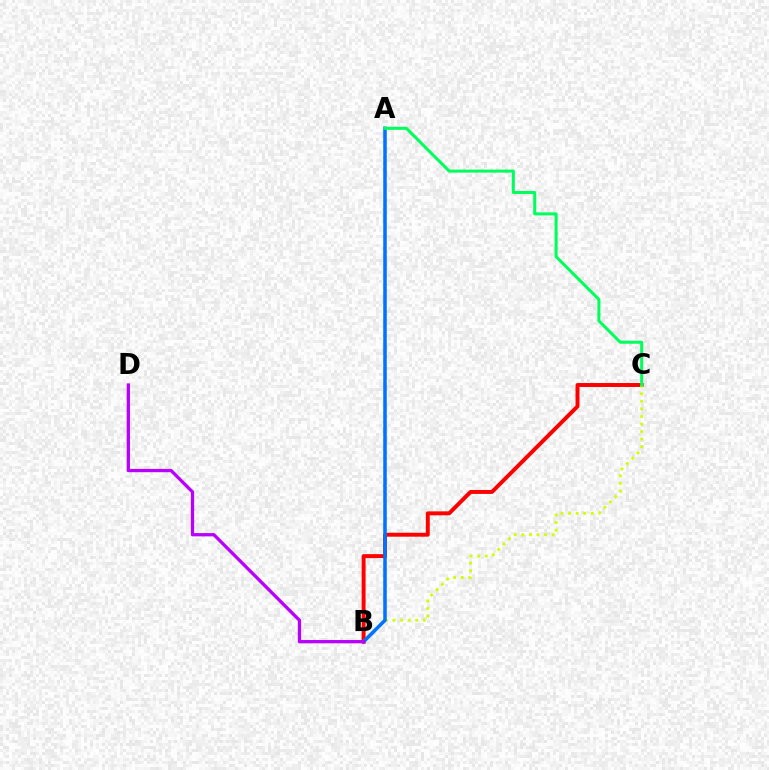{('B', 'C'): [{'color': '#ff0000', 'line_style': 'solid', 'thickness': 2.84}, {'color': '#d1ff00', 'line_style': 'dotted', 'thickness': 2.06}], ('A', 'B'): [{'color': '#0074ff', 'line_style': 'solid', 'thickness': 2.55}], ('A', 'C'): [{'color': '#00ff5c', 'line_style': 'solid', 'thickness': 2.18}], ('B', 'D'): [{'color': '#b900ff', 'line_style': 'solid', 'thickness': 2.37}]}